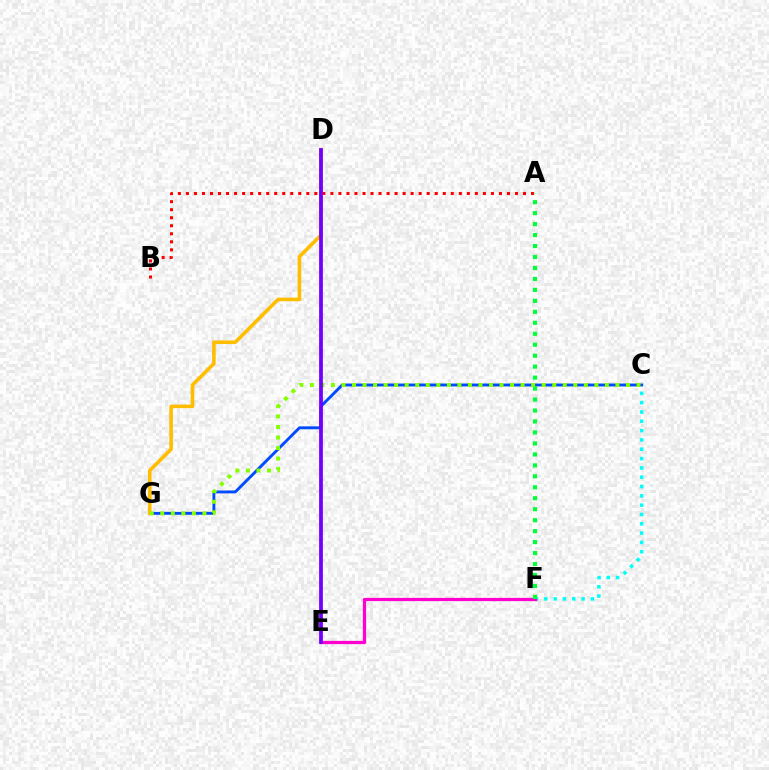{('A', 'B'): [{'color': '#ff0000', 'line_style': 'dotted', 'thickness': 2.18}], ('C', 'F'): [{'color': '#00fff6', 'line_style': 'dotted', 'thickness': 2.53}], ('C', 'G'): [{'color': '#004bff', 'line_style': 'solid', 'thickness': 2.08}, {'color': '#84ff00', 'line_style': 'dotted', 'thickness': 2.86}], ('D', 'G'): [{'color': '#ffbd00', 'line_style': 'solid', 'thickness': 2.58}], ('E', 'F'): [{'color': '#ff00cf', 'line_style': 'solid', 'thickness': 2.34}], ('D', 'E'): [{'color': '#7200ff', 'line_style': 'solid', 'thickness': 2.71}], ('A', 'F'): [{'color': '#00ff39', 'line_style': 'dotted', 'thickness': 2.98}]}